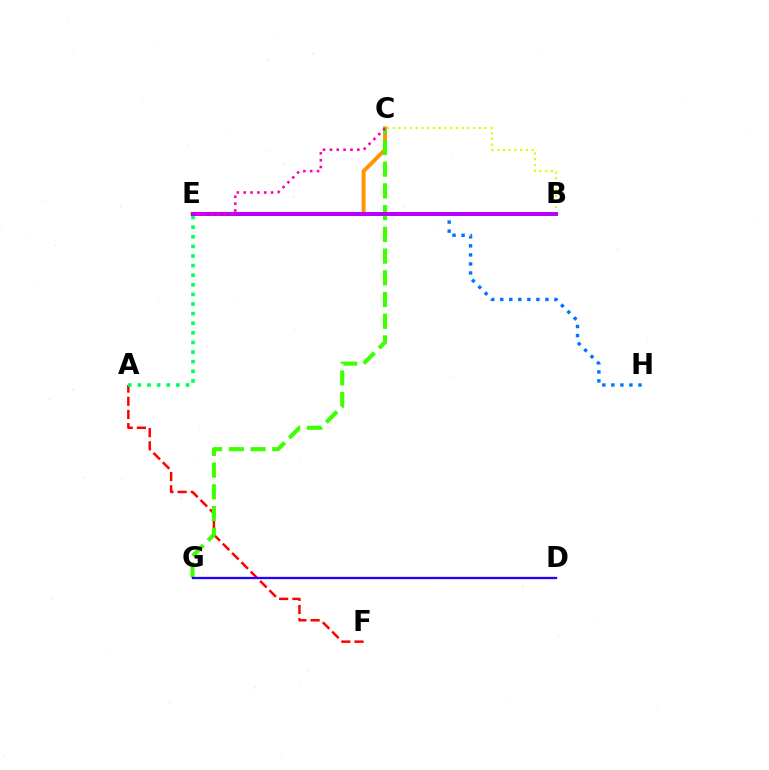{('C', 'E'): [{'color': '#ff9400', 'line_style': 'solid', 'thickness': 2.83}, {'color': '#ff00ac', 'line_style': 'dotted', 'thickness': 1.86}], ('A', 'F'): [{'color': '#ff0000', 'line_style': 'dashed', 'thickness': 1.79}], ('C', 'G'): [{'color': '#3dff00', 'line_style': 'dashed', 'thickness': 2.95}], ('E', 'H'): [{'color': '#0074ff', 'line_style': 'dotted', 'thickness': 2.45}], ('A', 'E'): [{'color': '#00ff5c', 'line_style': 'dotted', 'thickness': 2.61}], ('B', 'E'): [{'color': '#00fff6', 'line_style': 'solid', 'thickness': 2.07}, {'color': '#b900ff', 'line_style': 'solid', 'thickness': 2.88}], ('D', 'G'): [{'color': '#2500ff', 'line_style': 'solid', 'thickness': 1.65}], ('B', 'C'): [{'color': '#d1ff00', 'line_style': 'dotted', 'thickness': 1.56}]}